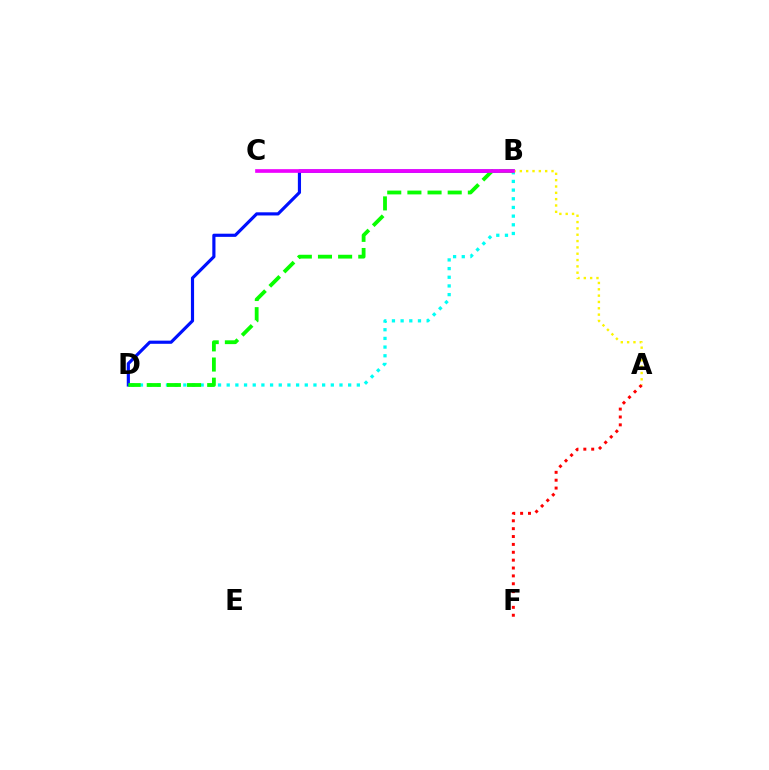{('A', 'F'): [{'color': '#ff0000', 'line_style': 'dotted', 'thickness': 2.14}], ('B', 'D'): [{'color': '#0010ff', 'line_style': 'solid', 'thickness': 2.28}, {'color': '#00fff6', 'line_style': 'dotted', 'thickness': 2.36}, {'color': '#08ff00', 'line_style': 'dashed', 'thickness': 2.74}], ('A', 'B'): [{'color': '#fcf500', 'line_style': 'dotted', 'thickness': 1.72}], ('B', 'C'): [{'color': '#ee00ff', 'line_style': 'solid', 'thickness': 2.64}]}